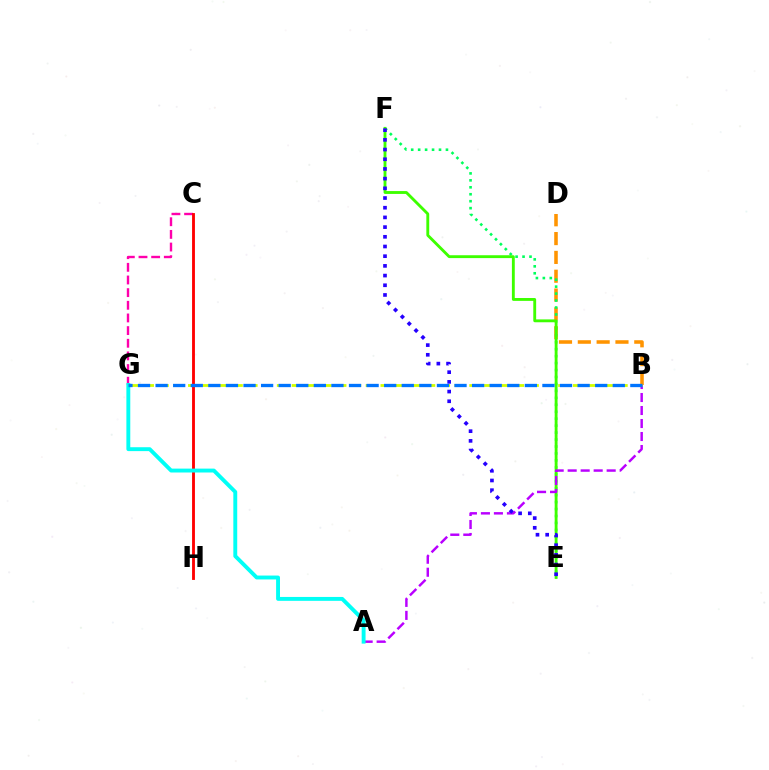{('B', 'D'): [{'color': '#ff9400', 'line_style': 'dashed', 'thickness': 2.56}], ('E', 'F'): [{'color': '#00ff5c', 'line_style': 'dotted', 'thickness': 1.89}, {'color': '#3dff00', 'line_style': 'solid', 'thickness': 2.06}, {'color': '#2500ff', 'line_style': 'dotted', 'thickness': 2.63}], ('C', 'G'): [{'color': '#ff00ac', 'line_style': 'dashed', 'thickness': 1.72}], ('A', 'B'): [{'color': '#b900ff', 'line_style': 'dashed', 'thickness': 1.77}], ('C', 'H'): [{'color': '#ff0000', 'line_style': 'solid', 'thickness': 2.05}], ('A', 'G'): [{'color': '#00fff6', 'line_style': 'solid', 'thickness': 2.8}], ('B', 'G'): [{'color': '#d1ff00', 'line_style': 'dashed', 'thickness': 2.01}, {'color': '#0074ff', 'line_style': 'dashed', 'thickness': 2.39}]}